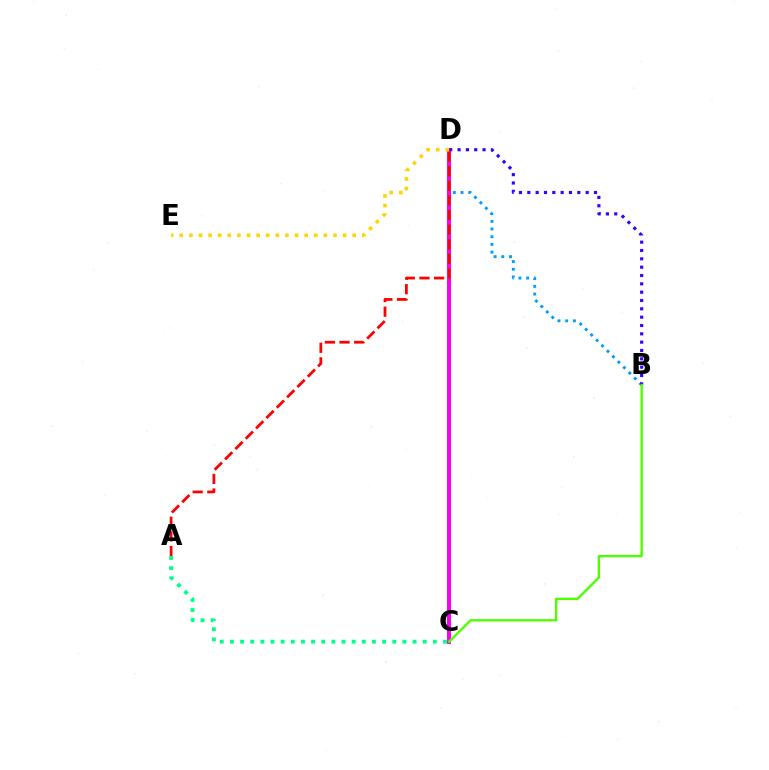{('B', 'D'): [{'color': '#009eff', 'line_style': 'dotted', 'thickness': 2.09}, {'color': '#3700ff', 'line_style': 'dotted', 'thickness': 2.26}], ('C', 'D'): [{'color': '#ff00ed', 'line_style': 'solid', 'thickness': 2.86}], ('A', 'C'): [{'color': '#00ff86', 'line_style': 'dotted', 'thickness': 2.76}], ('B', 'C'): [{'color': '#4fff00', 'line_style': 'solid', 'thickness': 1.71}], ('A', 'D'): [{'color': '#ff0000', 'line_style': 'dashed', 'thickness': 1.99}], ('D', 'E'): [{'color': '#ffd500', 'line_style': 'dotted', 'thickness': 2.61}]}